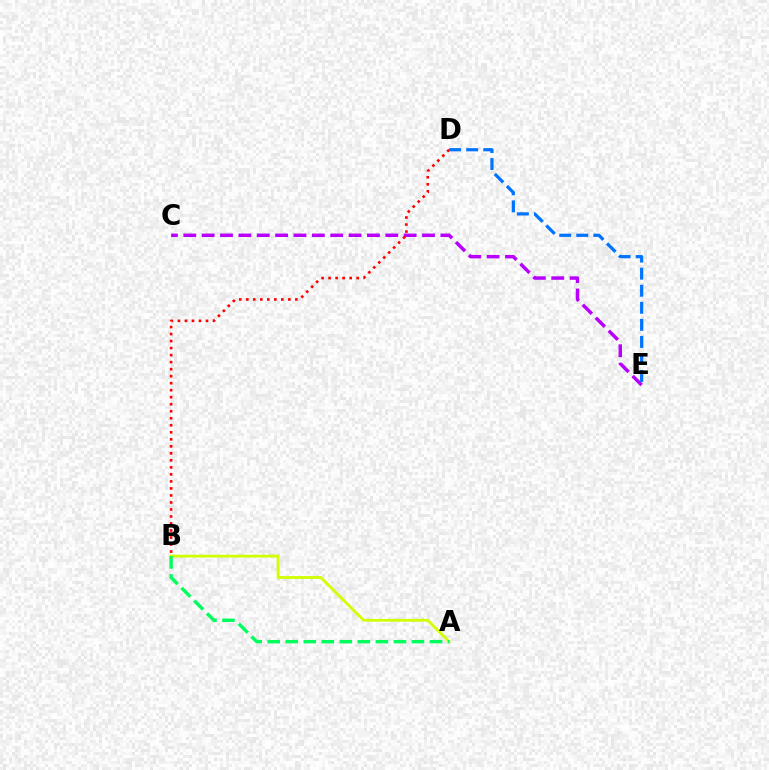{('A', 'B'): [{'color': '#d1ff00', 'line_style': 'solid', 'thickness': 2.02}, {'color': '#00ff5c', 'line_style': 'dashed', 'thickness': 2.45}], ('C', 'E'): [{'color': '#b900ff', 'line_style': 'dashed', 'thickness': 2.49}], ('B', 'D'): [{'color': '#ff0000', 'line_style': 'dotted', 'thickness': 1.91}], ('D', 'E'): [{'color': '#0074ff', 'line_style': 'dashed', 'thickness': 2.32}]}